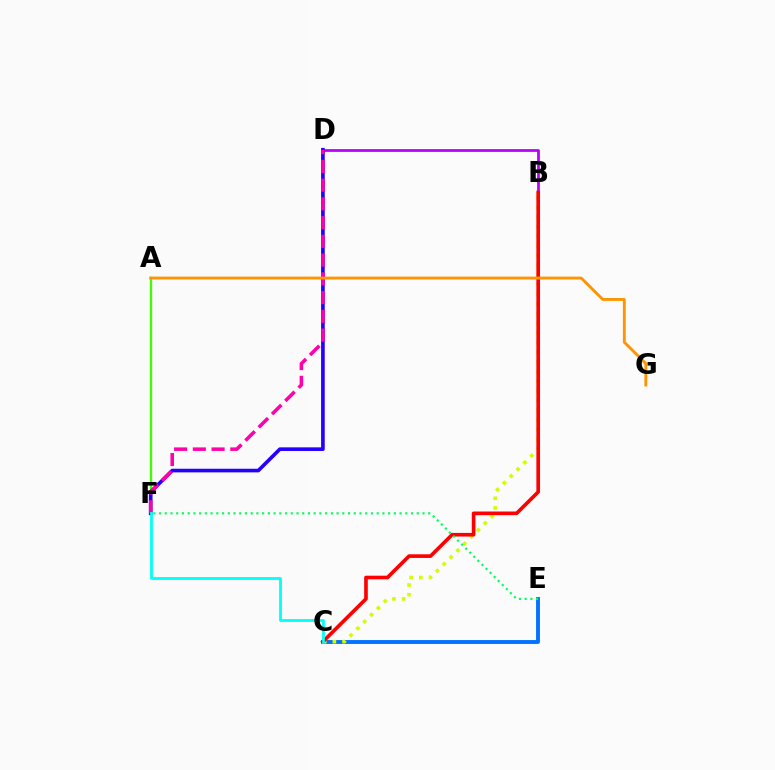{('B', 'D'): [{'color': '#b900ff', 'line_style': 'solid', 'thickness': 1.99}], ('C', 'E'): [{'color': '#0074ff', 'line_style': 'solid', 'thickness': 2.79}], ('A', 'F'): [{'color': '#3dff00', 'line_style': 'solid', 'thickness': 1.64}], ('B', 'C'): [{'color': '#d1ff00', 'line_style': 'dotted', 'thickness': 2.62}, {'color': '#ff0000', 'line_style': 'solid', 'thickness': 2.62}], ('D', 'F'): [{'color': '#2500ff', 'line_style': 'solid', 'thickness': 2.62}, {'color': '#ff00ac', 'line_style': 'dashed', 'thickness': 2.55}], ('C', 'F'): [{'color': '#00fff6', 'line_style': 'solid', 'thickness': 2.0}], ('A', 'G'): [{'color': '#ff9400', 'line_style': 'solid', 'thickness': 2.06}], ('E', 'F'): [{'color': '#00ff5c', 'line_style': 'dotted', 'thickness': 1.56}]}